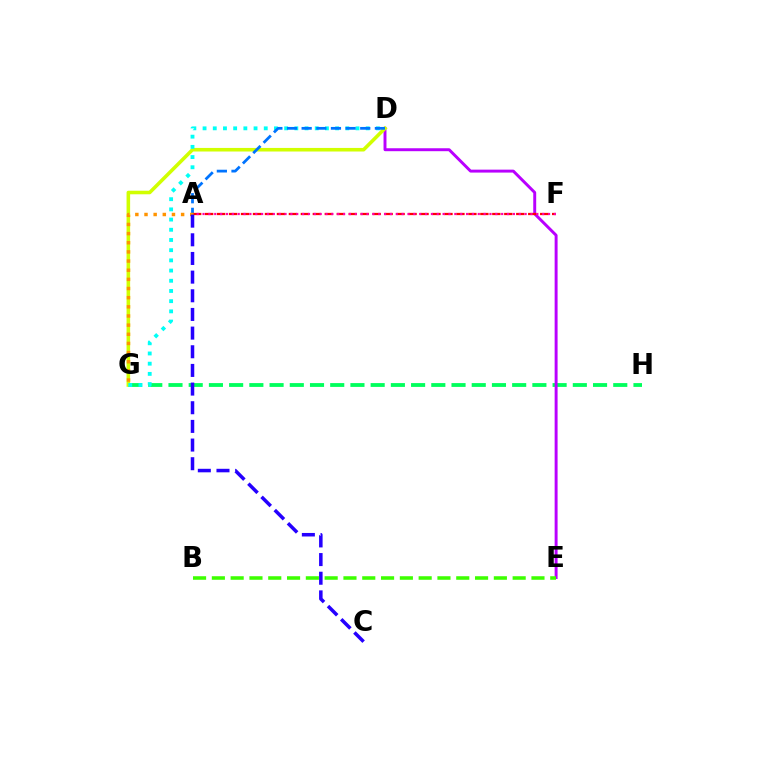{('G', 'H'): [{'color': '#00ff5c', 'line_style': 'dashed', 'thickness': 2.75}], ('D', 'E'): [{'color': '#b900ff', 'line_style': 'solid', 'thickness': 2.12}], ('D', 'G'): [{'color': '#d1ff00', 'line_style': 'solid', 'thickness': 2.57}, {'color': '#00fff6', 'line_style': 'dotted', 'thickness': 2.77}], ('A', 'D'): [{'color': '#0074ff', 'line_style': 'dashed', 'thickness': 1.99}], ('B', 'E'): [{'color': '#3dff00', 'line_style': 'dashed', 'thickness': 2.55}], ('A', 'F'): [{'color': '#ff0000', 'line_style': 'dashed', 'thickness': 1.63}, {'color': '#ff00ac', 'line_style': 'dotted', 'thickness': 1.59}], ('A', 'G'): [{'color': '#ff9400', 'line_style': 'dotted', 'thickness': 2.49}], ('A', 'C'): [{'color': '#2500ff', 'line_style': 'dashed', 'thickness': 2.53}]}